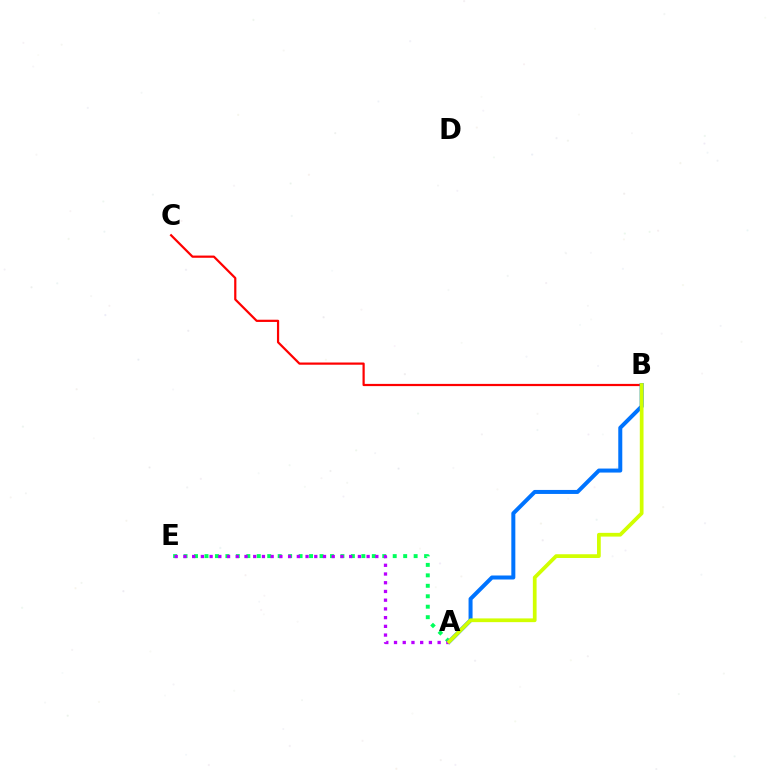{('B', 'C'): [{'color': '#ff0000', 'line_style': 'solid', 'thickness': 1.59}], ('A', 'E'): [{'color': '#00ff5c', 'line_style': 'dotted', 'thickness': 2.84}, {'color': '#b900ff', 'line_style': 'dotted', 'thickness': 2.37}], ('A', 'B'): [{'color': '#0074ff', 'line_style': 'solid', 'thickness': 2.88}, {'color': '#d1ff00', 'line_style': 'solid', 'thickness': 2.69}]}